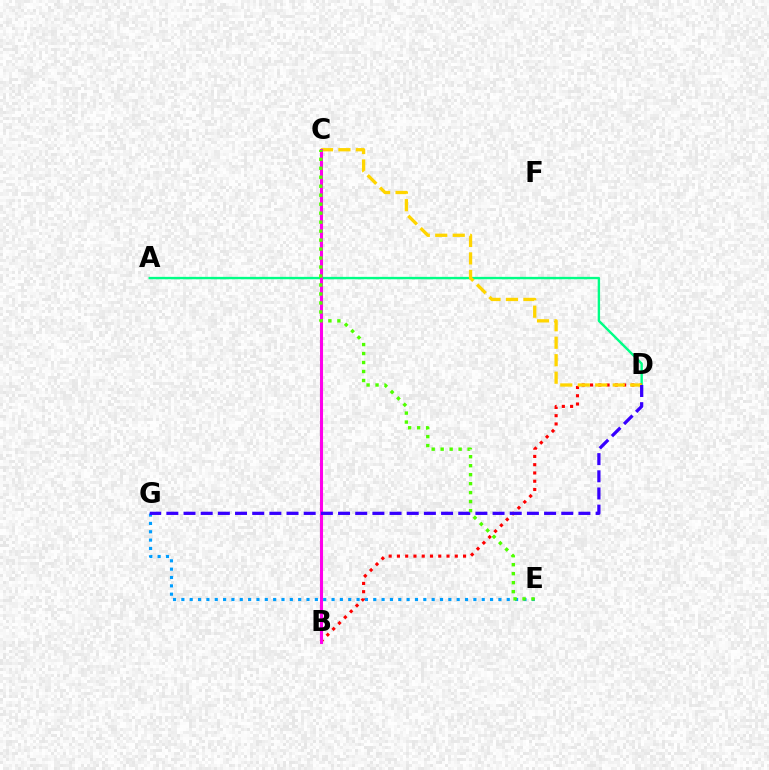{('A', 'D'): [{'color': '#00ff86', 'line_style': 'solid', 'thickness': 1.72}], ('B', 'D'): [{'color': '#ff0000', 'line_style': 'dotted', 'thickness': 2.25}], ('C', 'D'): [{'color': '#ffd500', 'line_style': 'dashed', 'thickness': 2.37}], ('B', 'C'): [{'color': '#ff00ed', 'line_style': 'solid', 'thickness': 2.2}], ('E', 'G'): [{'color': '#009eff', 'line_style': 'dotted', 'thickness': 2.27}], ('D', 'G'): [{'color': '#3700ff', 'line_style': 'dashed', 'thickness': 2.33}], ('C', 'E'): [{'color': '#4fff00', 'line_style': 'dotted', 'thickness': 2.44}]}